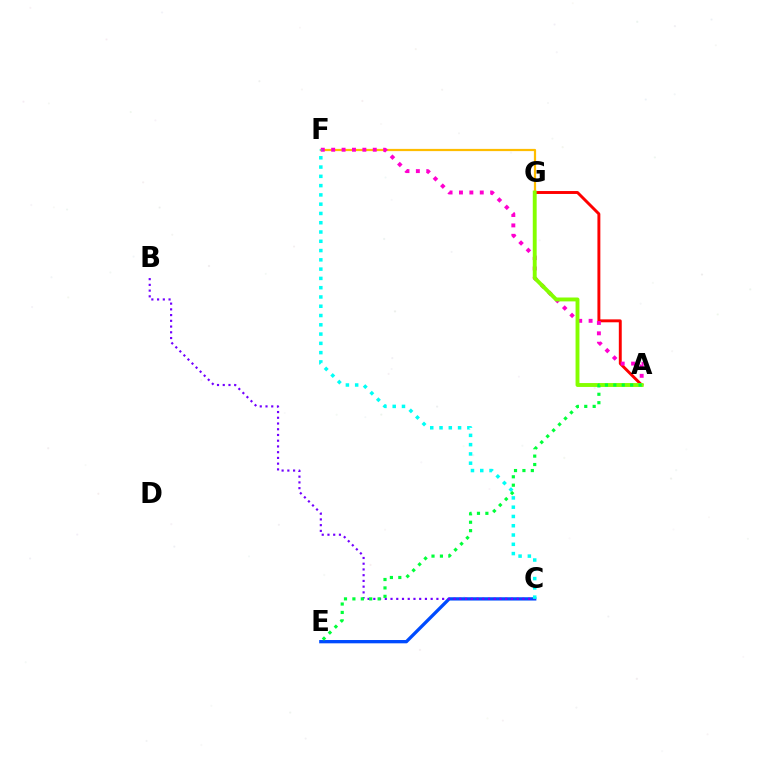{('F', 'G'): [{'color': '#ffbd00', 'line_style': 'solid', 'thickness': 1.6}], ('C', 'E'): [{'color': '#004bff', 'line_style': 'solid', 'thickness': 2.38}], ('A', 'G'): [{'color': '#ff0000', 'line_style': 'solid', 'thickness': 2.1}, {'color': '#84ff00', 'line_style': 'solid', 'thickness': 2.8}], ('A', 'F'): [{'color': '#ff00cf', 'line_style': 'dotted', 'thickness': 2.82}], ('B', 'C'): [{'color': '#7200ff', 'line_style': 'dotted', 'thickness': 1.56}], ('C', 'F'): [{'color': '#00fff6', 'line_style': 'dotted', 'thickness': 2.52}], ('A', 'E'): [{'color': '#00ff39', 'line_style': 'dotted', 'thickness': 2.29}]}